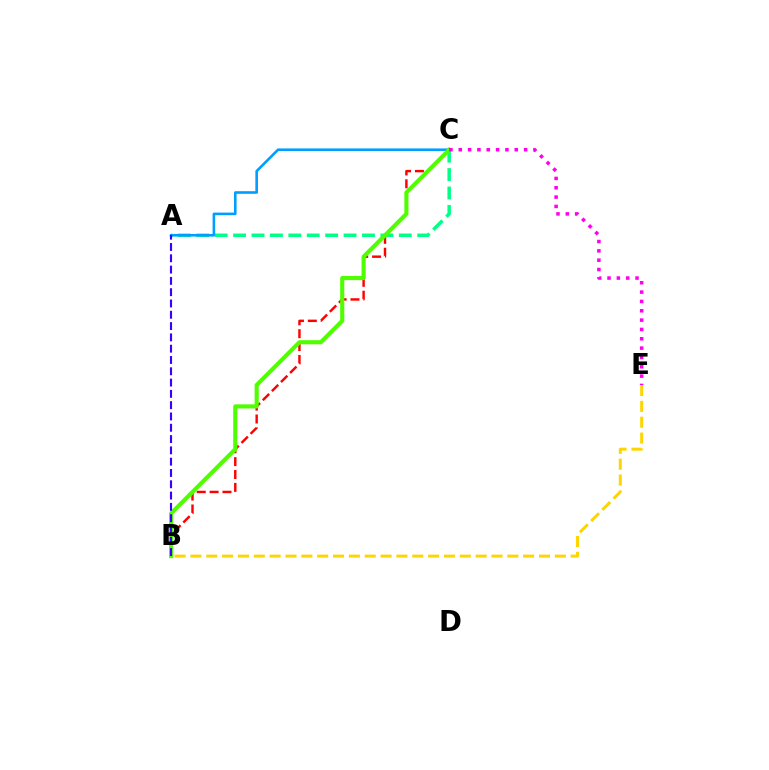{('B', 'C'): [{'color': '#ff0000', 'line_style': 'dashed', 'thickness': 1.75}, {'color': '#4fff00', 'line_style': 'solid', 'thickness': 2.96}], ('A', 'C'): [{'color': '#00ff86', 'line_style': 'dashed', 'thickness': 2.5}, {'color': '#009eff', 'line_style': 'solid', 'thickness': 1.88}], ('A', 'B'): [{'color': '#3700ff', 'line_style': 'dashed', 'thickness': 1.54}], ('C', 'E'): [{'color': '#ff00ed', 'line_style': 'dotted', 'thickness': 2.54}], ('B', 'E'): [{'color': '#ffd500', 'line_style': 'dashed', 'thickness': 2.15}]}